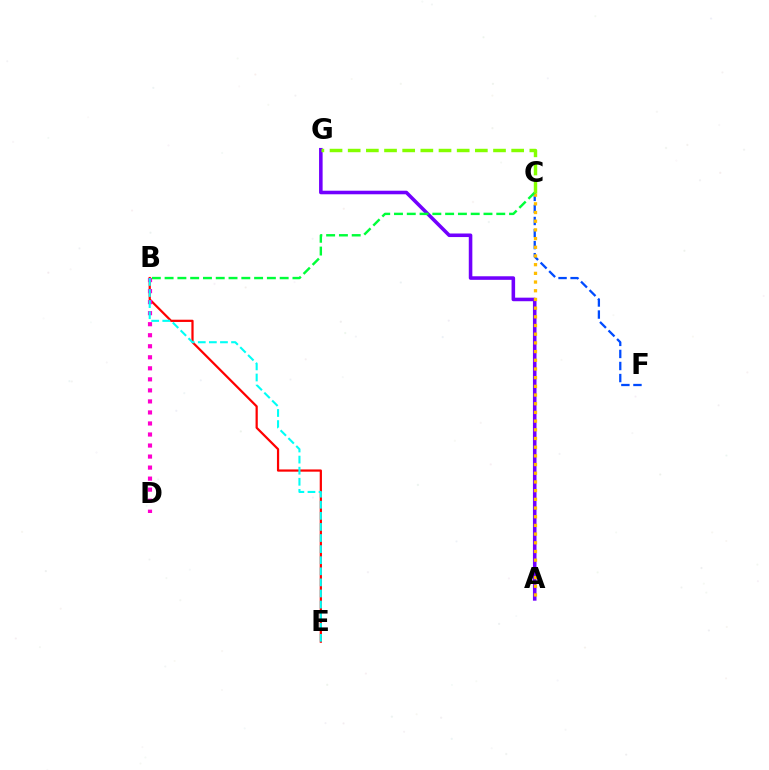{('B', 'E'): [{'color': '#ff0000', 'line_style': 'solid', 'thickness': 1.61}, {'color': '#00fff6', 'line_style': 'dashed', 'thickness': 1.51}], ('B', 'D'): [{'color': '#ff00cf', 'line_style': 'dotted', 'thickness': 3.0}], ('C', 'F'): [{'color': '#004bff', 'line_style': 'dashed', 'thickness': 1.64}], ('A', 'G'): [{'color': '#7200ff', 'line_style': 'solid', 'thickness': 2.56}], ('A', 'C'): [{'color': '#ffbd00', 'line_style': 'dotted', 'thickness': 2.36}], ('B', 'C'): [{'color': '#00ff39', 'line_style': 'dashed', 'thickness': 1.74}], ('C', 'G'): [{'color': '#84ff00', 'line_style': 'dashed', 'thickness': 2.47}]}